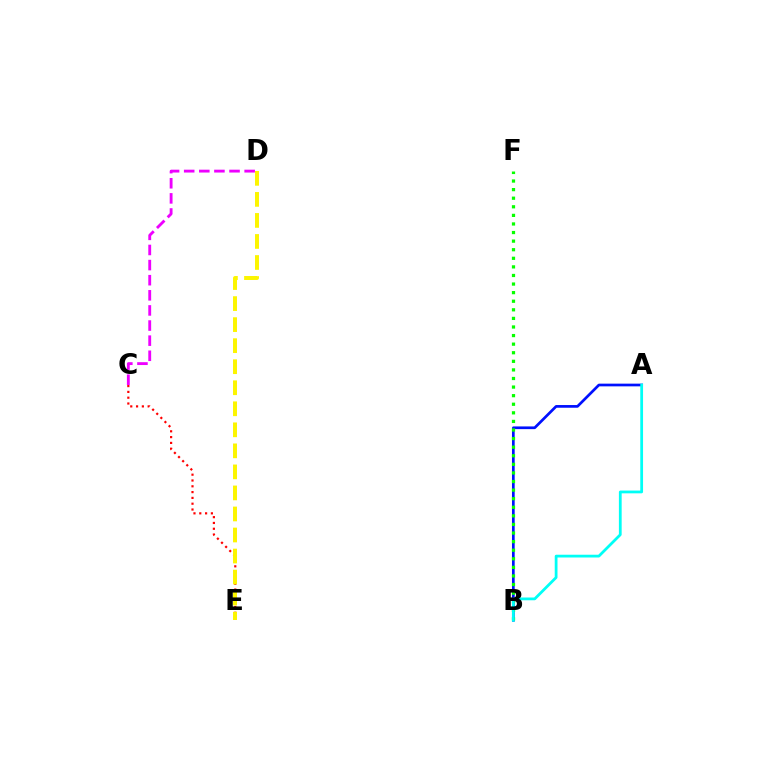{('C', 'E'): [{'color': '#ff0000', 'line_style': 'dotted', 'thickness': 1.58}], ('A', 'B'): [{'color': '#0010ff', 'line_style': 'solid', 'thickness': 1.94}, {'color': '#00fff6', 'line_style': 'solid', 'thickness': 2.0}], ('C', 'D'): [{'color': '#ee00ff', 'line_style': 'dashed', 'thickness': 2.05}], ('B', 'F'): [{'color': '#08ff00', 'line_style': 'dotted', 'thickness': 2.33}], ('D', 'E'): [{'color': '#fcf500', 'line_style': 'dashed', 'thickness': 2.86}]}